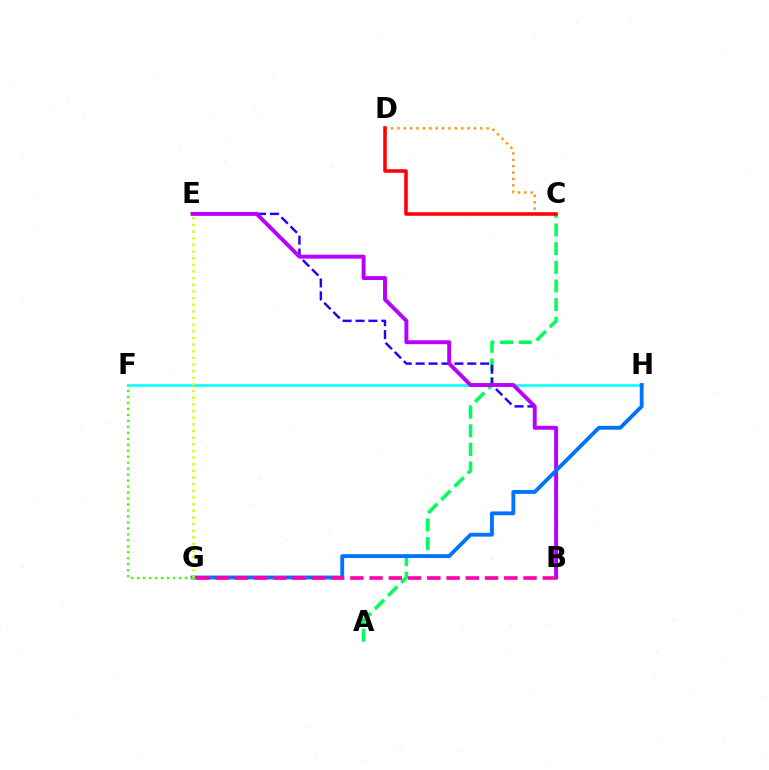{('C', 'D'): [{'color': '#ff9400', 'line_style': 'dotted', 'thickness': 1.73}, {'color': '#ff0000', 'line_style': 'solid', 'thickness': 2.55}], ('A', 'C'): [{'color': '#00ff5c', 'line_style': 'dashed', 'thickness': 2.53}], ('B', 'E'): [{'color': '#2500ff', 'line_style': 'dashed', 'thickness': 1.75}, {'color': '#b900ff', 'line_style': 'solid', 'thickness': 2.82}], ('F', 'H'): [{'color': '#00fff6', 'line_style': 'solid', 'thickness': 1.83}], ('G', 'H'): [{'color': '#0074ff', 'line_style': 'solid', 'thickness': 2.77}], ('F', 'G'): [{'color': '#3dff00', 'line_style': 'dotted', 'thickness': 1.62}], ('E', 'G'): [{'color': '#d1ff00', 'line_style': 'dotted', 'thickness': 1.81}], ('B', 'G'): [{'color': '#ff00ac', 'line_style': 'dashed', 'thickness': 2.61}]}